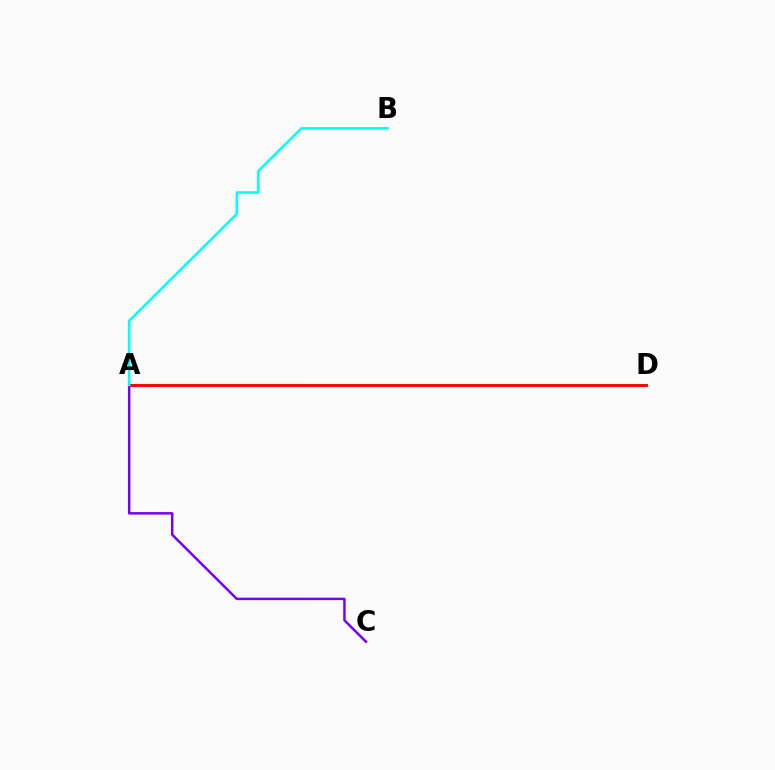{('A', 'D'): [{'color': '#84ff00', 'line_style': 'solid', 'thickness': 1.55}, {'color': '#ff0000', 'line_style': 'solid', 'thickness': 2.08}], ('A', 'C'): [{'color': '#7200ff', 'line_style': 'solid', 'thickness': 1.77}], ('A', 'B'): [{'color': '#00fff6', 'line_style': 'solid', 'thickness': 1.81}]}